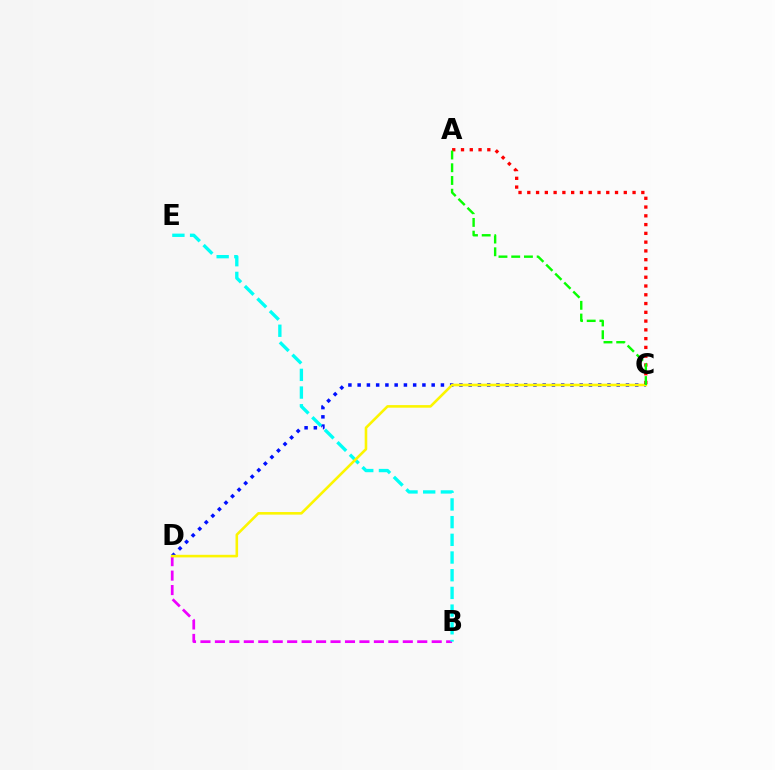{('C', 'D'): [{'color': '#0010ff', 'line_style': 'dotted', 'thickness': 2.51}, {'color': '#fcf500', 'line_style': 'solid', 'thickness': 1.87}], ('B', 'D'): [{'color': '#ee00ff', 'line_style': 'dashed', 'thickness': 1.96}], ('B', 'E'): [{'color': '#00fff6', 'line_style': 'dashed', 'thickness': 2.4}], ('A', 'C'): [{'color': '#ff0000', 'line_style': 'dotted', 'thickness': 2.38}, {'color': '#08ff00', 'line_style': 'dashed', 'thickness': 1.73}]}